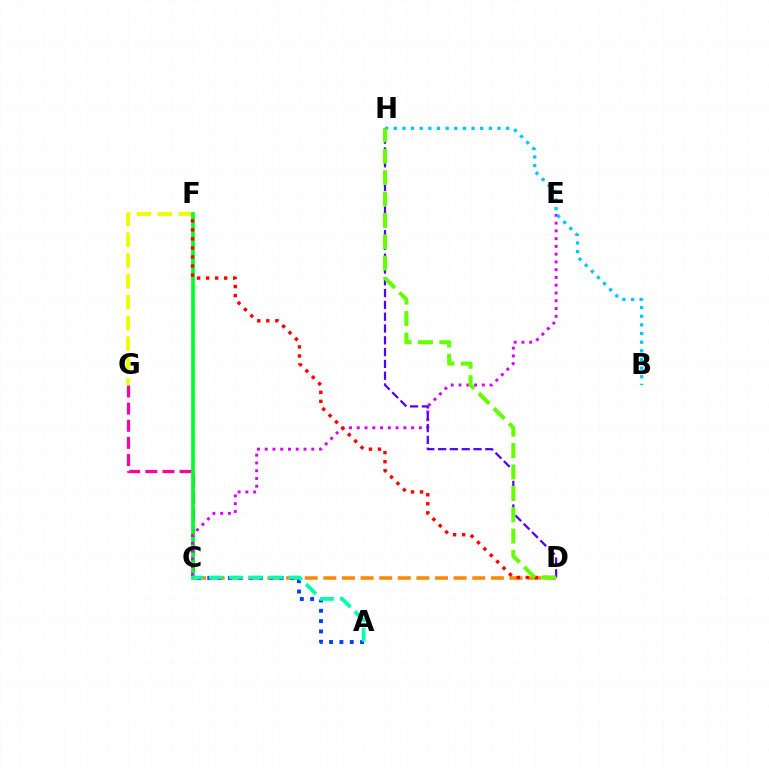{('F', 'G'): [{'color': '#eeff00', 'line_style': 'dashed', 'thickness': 2.83}], ('C', 'G'): [{'color': '#ff00a0', 'line_style': 'dashed', 'thickness': 2.33}], ('C', 'F'): [{'color': '#00ff27', 'line_style': 'solid', 'thickness': 2.63}], ('C', 'D'): [{'color': '#ff8800', 'line_style': 'dashed', 'thickness': 2.53}], ('C', 'E'): [{'color': '#d600ff', 'line_style': 'dotted', 'thickness': 2.11}], ('A', 'C'): [{'color': '#003fff', 'line_style': 'dotted', 'thickness': 2.8}, {'color': '#00ffaf', 'line_style': 'dashed', 'thickness': 2.72}], ('B', 'H'): [{'color': '#00c7ff', 'line_style': 'dotted', 'thickness': 2.35}], ('D', 'H'): [{'color': '#4f00ff', 'line_style': 'dashed', 'thickness': 1.6}, {'color': '#66ff00', 'line_style': 'dashed', 'thickness': 2.91}], ('D', 'F'): [{'color': '#ff0000', 'line_style': 'dotted', 'thickness': 2.46}]}